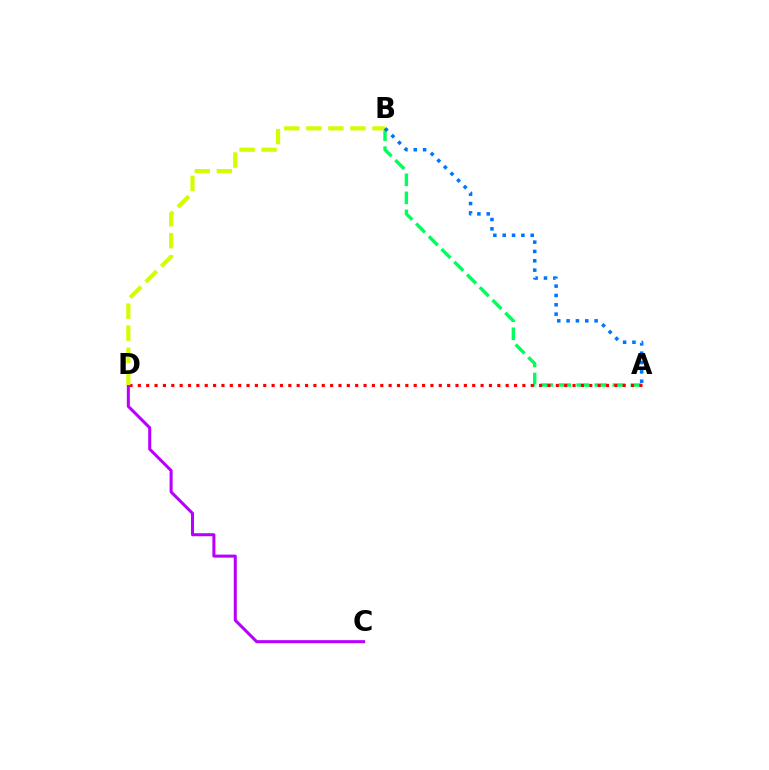{('A', 'B'): [{'color': '#00ff5c', 'line_style': 'dashed', 'thickness': 2.45}, {'color': '#0074ff', 'line_style': 'dotted', 'thickness': 2.54}], ('A', 'D'): [{'color': '#ff0000', 'line_style': 'dotted', 'thickness': 2.27}], ('C', 'D'): [{'color': '#b900ff', 'line_style': 'solid', 'thickness': 2.18}], ('B', 'D'): [{'color': '#d1ff00', 'line_style': 'dashed', 'thickness': 3.0}]}